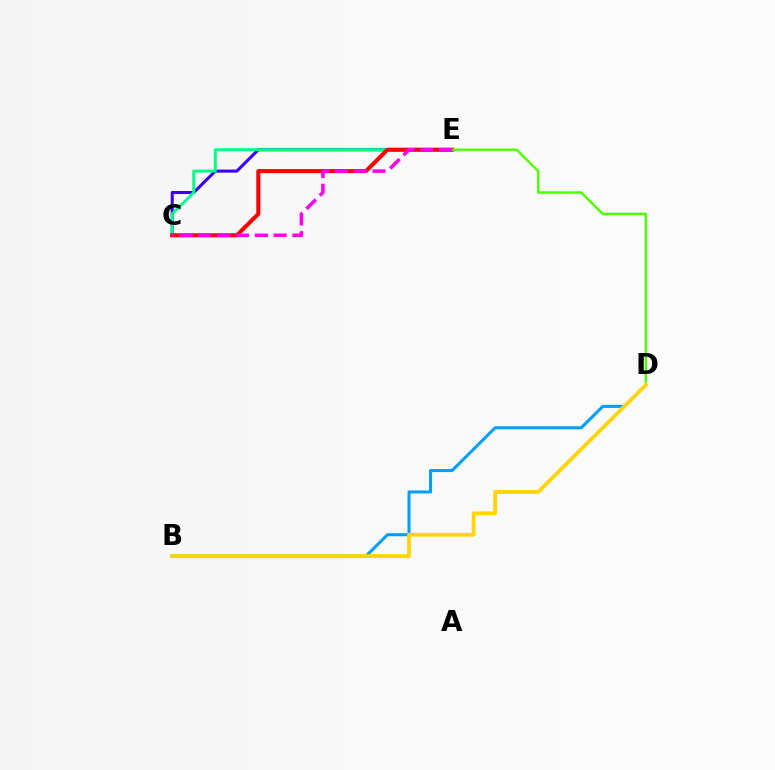{('C', 'E'): [{'color': '#3700ff', 'line_style': 'solid', 'thickness': 2.19}, {'color': '#00ff86', 'line_style': 'solid', 'thickness': 2.11}, {'color': '#ff0000', 'line_style': 'solid', 'thickness': 2.92}, {'color': '#ff00ed', 'line_style': 'dashed', 'thickness': 2.56}], ('B', 'D'): [{'color': '#009eff', 'line_style': 'solid', 'thickness': 2.2}, {'color': '#ffd500', 'line_style': 'solid', 'thickness': 2.73}], ('D', 'E'): [{'color': '#4fff00', 'line_style': 'solid', 'thickness': 1.78}]}